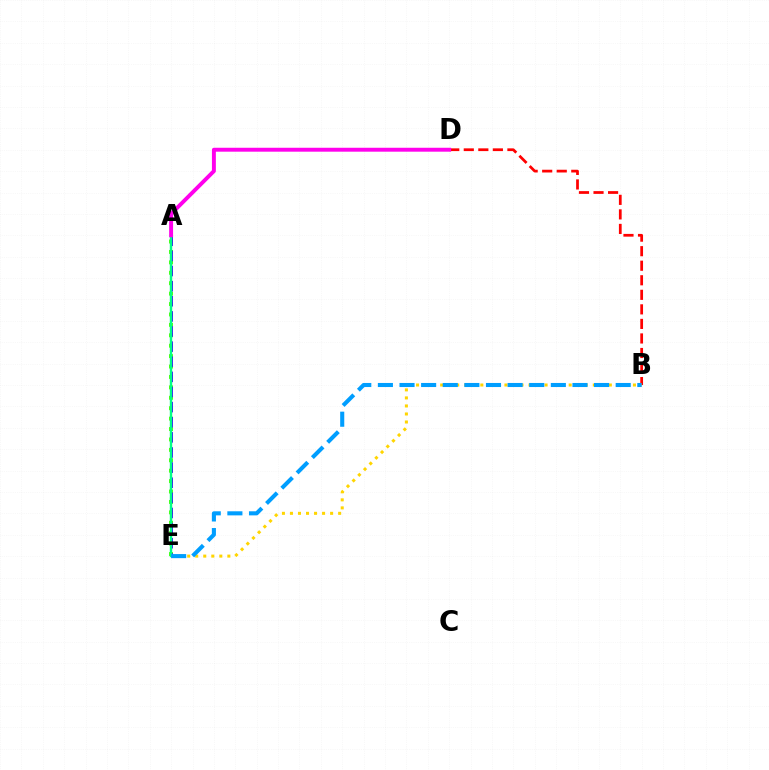{('A', 'E'): [{'color': '#4fff00', 'line_style': 'dotted', 'thickness': 2.83}, {'color': '#3700ff', 'line_style': 'dashed', 'thickness': 2.05}, {'color': '#00ff86', 'line_style': 'solid', 'thickness': 1.73}], ('B', 'D'): [{'color': '#ff0000', 'line_style': 'dashed', 'thickness': 1.98}], ('B', 'E'): [{'color': '#ffd500', 'line_style': 'dotted', 'thickness': 2.18}, {'color': '#009eff', 'line_style': 'dashed', 'thickness': 2.94}], ('A', 'D'): [{'color': '#ff00ed', 'line_style': 'solid', 'thickness': 2.82}]}